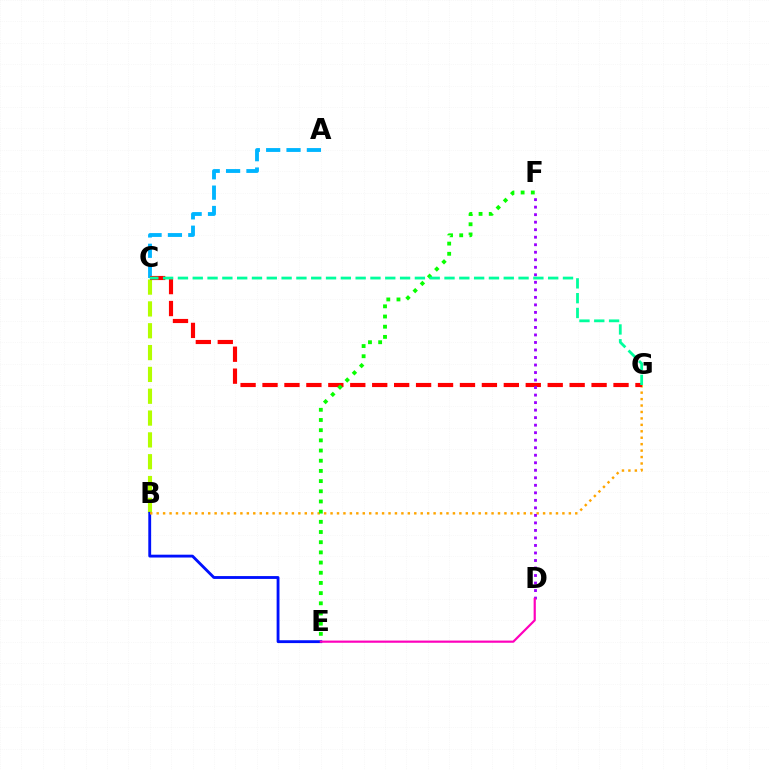{('B', 'C'): [{'color': '#b3ff00', 'line_style': 'dashed', 'thickness': 2.97}], ('B', 'E'): [{'color': '#0010ff', 'line_style': 'solid', 'thickness': 2.05}], ('A', 'C'): [{'color': '#00b5ff', 'line_style': 'dashed', 'thickness': 2.77}], ('B', 'G'): [{'color': '#ffa500', 'line_style': 'dotted', 'thickness': 1.75}], ('C', 'G'): [{'color': '#ff0000', 'line_style': 'dashed', 'thickness': 2.98}, {'color': '#00ff9d', 'line_style': 'dashed', 'thickness': 2.01}], ('E', 'F'): [{'color': '#08ff00', 'line_style': 'dotted', 'thickness': 2.77}], ('D', 'F'): [{'color': '#9b00ff', 'line_style': 'dotted', 'thickness': 2.04}], ('D', 'E'): [{'color': '#ff00bd', 'line_style': 'solid', 'thickness': 1.58}]}